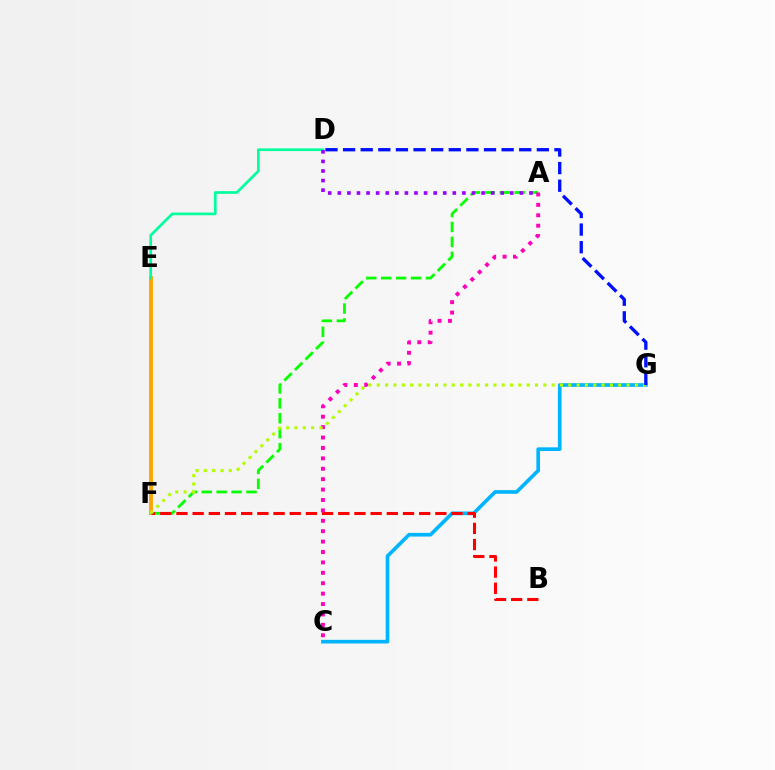{('E', 'F'): [{'color': '#ffa500', 'line_style': 'solid', 'thickness': 2.77}], ('A', 'F'): [{'color': '#08ff00', 'line_style': 'dashed', 'thickness': 2.03}], ('C', 'G'): [{'color': '#00b5ff', 'line_style': 'solid', 'thickness': 2.64}], ('B', 'F'): [{'color': '#ff0000', 'line_style': 'dashed', 'thickness': 2.2}], ('D', 'E'): [{'color': '#00ff9d', 'line_style': 'solid', 'thickness': 1.94}], ('A', 'C'): [{'color': '#ff00bd', 'line_style': 'dotted', 'thickness': 2.83}], ('F', 'G'): [{'color': '#b3ff00', 'line_style': 'dotted', 'thickness': 2.26}], ('D', 'G'): [{'color': '#0010ff', 'line_style': 'dashed', 'thickness': 2.39}], ('A', 'D'): [{'color': '#9b00ff', 'line_style': 'dotted', 'thickness': 2.6}]}